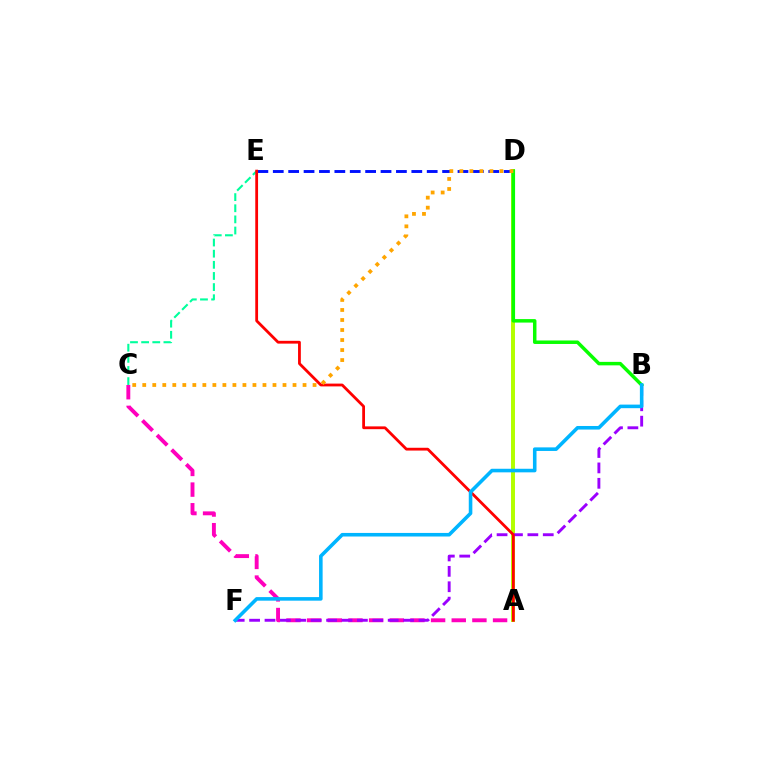{('A', 'D'): [{'color': '#b3ff00', 'line_style': 'solid', 'thickness': 2.85}], ('C', 'E'): [{'color': '#00ff9d', 'line_style': 'dashed', 'thickness': 1.51}], ('D', 'E'): [{'color': '#0010ff', 'line_style': 'dashed', 'thickness': 2.09}], ('A', 'C'): [{'color': '#ff00bd', 'line_style': 'dashed', 'thickness': 2.81}], ('B', 'F'): [{'color': '#9b00ff', 'line_style': 'dashed', 'thickness': 2.09}, {'color': '#00b5ff', 'line_style': 'solid', 'thickness': 2.58}], ('B', 'D'): [{'color': '#08ff00', 'line_style': 'solid', 'thickness': 2.51}], ('A', 'E'): [{'color': '#ff0000', 'line_style': 'solid', 'thickness': 2.01}], ('C', 'D'): [{'color': '#ffa500', 'line_style': 'dotted', 'thickness': 2.72}]}